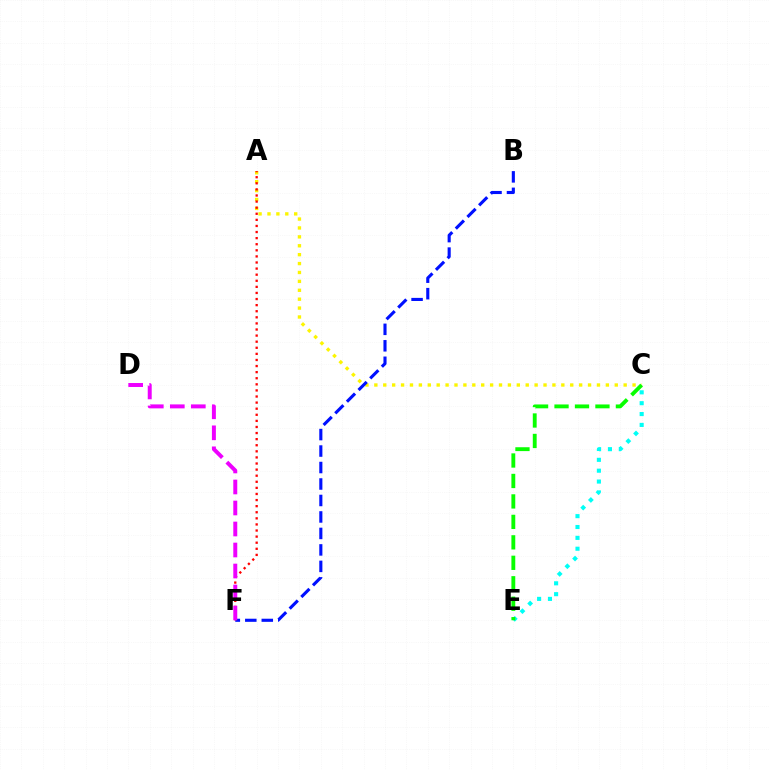{('A', 'C'): [{'color': '#fcf500', 'line_style': 'dotted', 'thickness': 2.42}], ('C', 'E'): [{'color': '#00fff6', 'line_style': 'dotted', 'thickness': 2.95}, {'color': '#08ff00', 'line_style': 'dashed', 'thickness': 2.78}], ('B', 'F'): [{'color': '#0010ff', 'line_style': 'dashed', 'thickness': 2.24}], ('A', 'F'): [{'color': '#ff0000', 'line_style': 'dotted', 'thickness': 1.66}], ('D', 'F'): [{'color': '#ee00ff', 'line_style': 'dashed', 'thickness': 2.85}]}